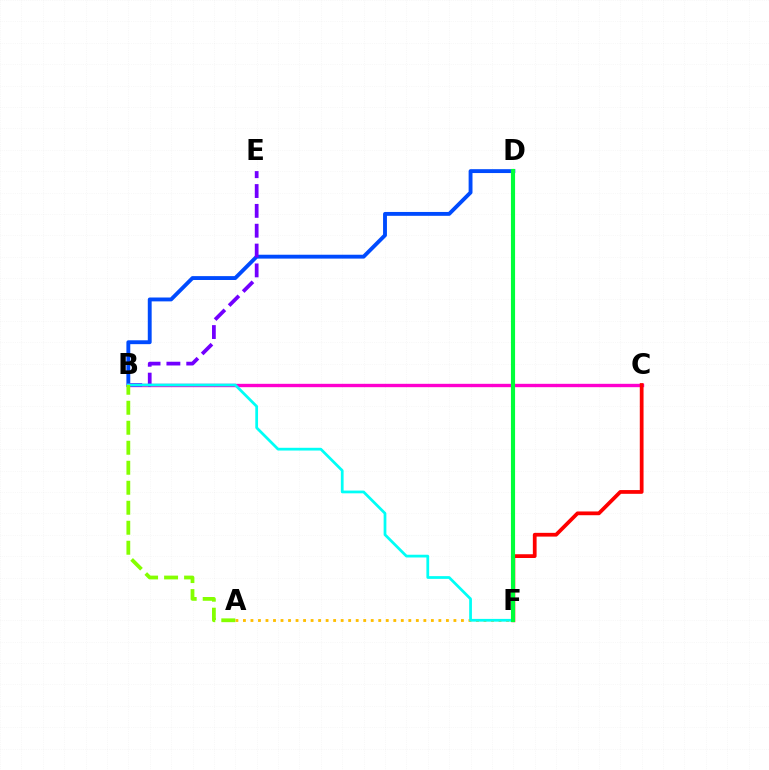{('B', 'D'): [{'color': '#004bff', 'line_style': 'solid', 'thickness': 2.79}], ('B', 'C'): [{'color': '#ff00cf', 'line_style': 'solid', 'thickness': 2.43}], ('B', 'E'): [{'color': '#7200ff', 'line_style': 'dashed', 'thickness': 2.7}], ('A', 'F'): [{'color': '#ffbd00', 'line_style': 'dotted', 'thickness': 2.04}], ('B', 'F'): [{'color': '#00fff6', 'line_style': 'solid', 'thickness': 1.98}], ('A', 'B'): [{'color': '#84ff00', 'line_style': 'dashed', 'thickness': 2.72}], ('C', 'F'): [{'color': '#ff0000', 'line_style': 'solid', 'thickness': 2.7}], ('D', 'F'): [{'color': '#00ff39', 'line_style': 'solid', 'thickness': 2.98}]}